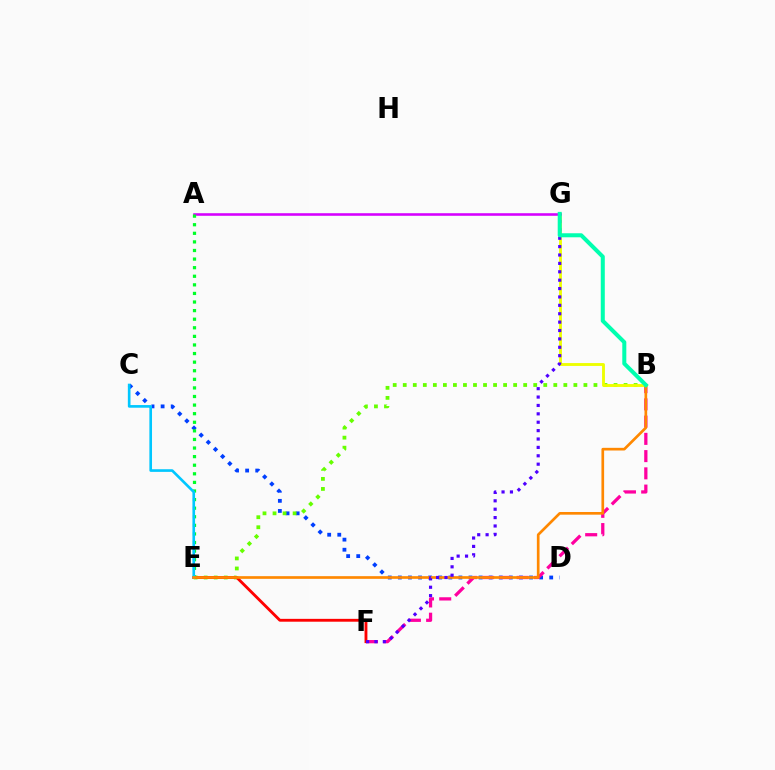{('C', 'D'): [{'color': '#003fff', 'line_style': 'dotted', 'thickness': 2.74}], ('B', 'E'): [{'color': '#66ff00', 'line_style': 'dotted', 'thickness': 2.73}, {'color': '#ff8800', 'line_style': 'solid', 'thickness': 1.93}], ('B', 'F'): [{'color': '#ff00a0', 'line_style': 'dashed', 'thickness': 2.34}], ('E', 'F'): [{'color': '#ff0000', 'line_style': 'solid', 'thickness': 2.05}], ('B', 'G'): [{'color': '#eeff00', 'line_style': 'solid', 'thickness': 2.06}, {'color': '#00ffaf', 'line_style': 'solid', 'thickness': 2.9}], ('A', 'G'): [{'color': '#d600ff', 'line_style': 'solid', 'thickness': 1.86}], ('A', 'E'): [{'color': '#00ff27', 'line_style': 'dotted', 'thickness': 2.33}], ('C', 'E'): [{'color': '#00c7ff', 'line_style': 'solid', 'thickness': 1.91}], ('F', 'G'): [{'color': '#4f00ff', 'line_style': 'dotted', 'thickness': 2.28}]}